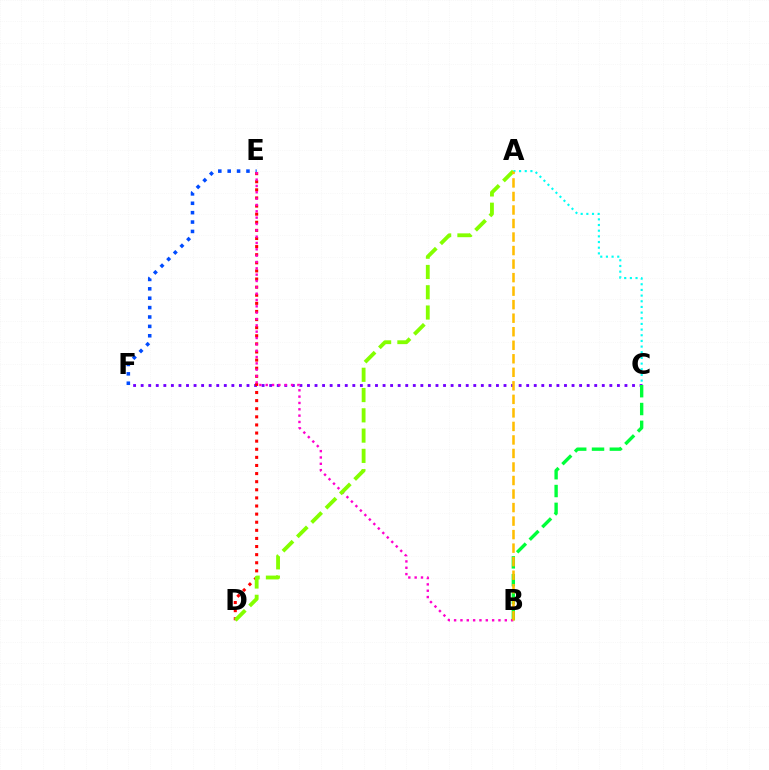{('C', 'F'): [{'color': '#7200ff', 'line_style': 'dotted', 'thickness': 2.05}], ('B', 'C'): [{'color': '#00ff39', 'line_style': 'dashed', 'thickness': 2.42}], ('E', 'F'): [{'color': '#004bff', 'line_style': 'dotted', 'thickness': 2.55}], ('D', 'E'): [{'color': '#ff0000', 'line_style': 'dotted', 'thickness': 2.2}], ('A', 'C'): [{'color': '#00fff6', 'line_style': 'dotted', 'thickness': 1.54}], ('B', 'E'): [{'color': '#ff00cf', 'line_style': 'dotted', 'thickness': 1.72}], ('A', 'D'): [{'color': '#84ff00', 'line_style': 'dashed', 'thickness': 2.75}], ('A', 'B'): [{'color': '#ffbd00', 'line_style': 'dashed', 'thickness': 1.84}]}